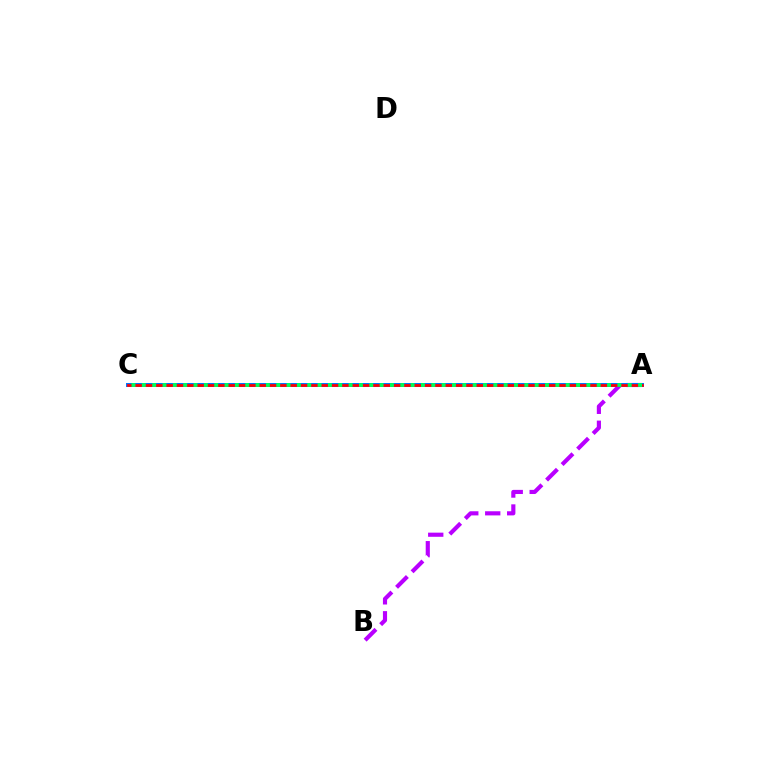{('A', 'C'): [{'color': '#d1ff00', 'line_style': 'dashed', 'thickness': 1.9}, {'color': '#0074ff', 'line_style': 'solid', 'thickness': 2.86}, {'color': '#ff0000', 'line_style': 'solid', 'thickness': 1.96}, {'color': '#00ff5c', 'line_style': 'dotted', 'thickness': 2.81}], ('A', 'B'): [{'color': '#b900ff', 'line_style': 'dashed', 'thickness': 2.98}]}